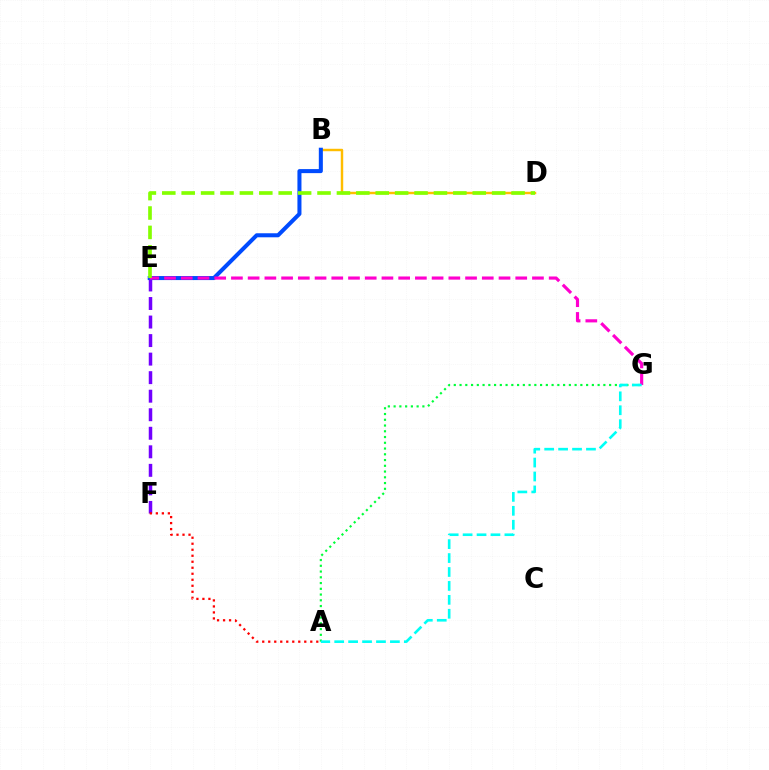{('B', 'D'): [{'color': '#ffbd00', 'line_style': 'solid', 'thickness': 1.76}], ('E', 'F'): [{'color': '#7200ff', 'line_style': 'dashed', 'thickness': 2.52}], ('A', 'F'): [{'color': '#ff0000', 'line_style': 'dotted', 'thickness': 1.63}], ('A', 'G'): [{'color': '#00ff39', 'line_style': 'dotted', 'thickness': 1.56}, {'color': '#00fff6', 'line_style': 'dashed', 'thickness': 1.89}], ('B', 'E'): [{'color': '#004bff', 'line_style': 'solid', 'thickness': 2.91}], ('E', 'G'): [{'color': '#ff00cf', 'line_style': 'dashed', 'thickness': 2.27}], ('D', 'E'): [{'color': '#84ff00', 'line_style': 'dashed', 'thickness': 2.64}]}